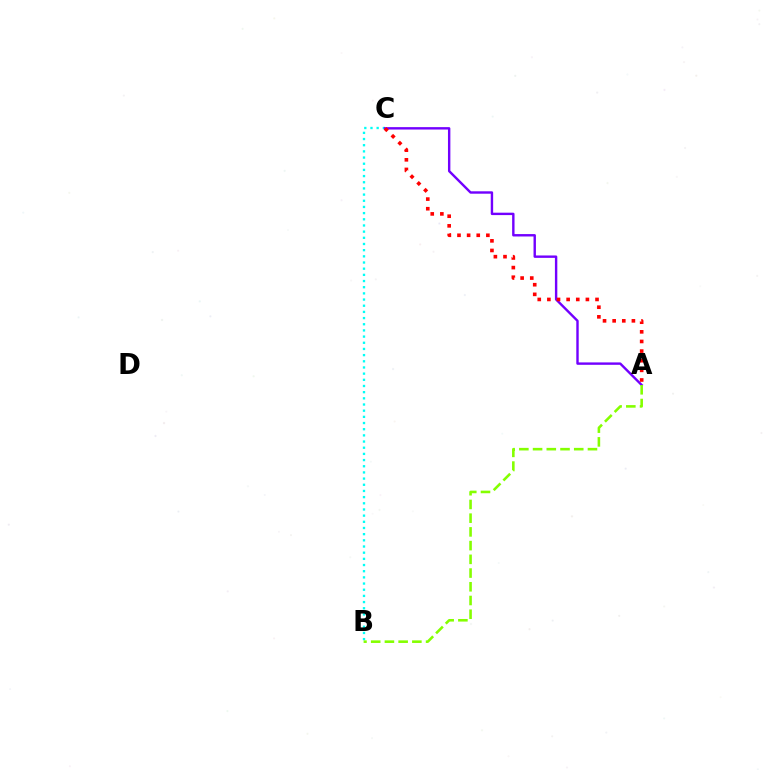{('B', 'C'): [{'color': '#00fff6', 'line_style': 'dotted', 'thickness': 1.68}], ('A', 'C'): [{'color': '#7200ff', 'line_style': 'solid', 'thickness': 1.73}, {'color': '#ff0000', 'line_style': 'dotted', 'thickness': 2.62}], ('A', 'B'): [{'color': '#84ff00', 'line_style': 'dashed', 'thickness': 1.86}]}